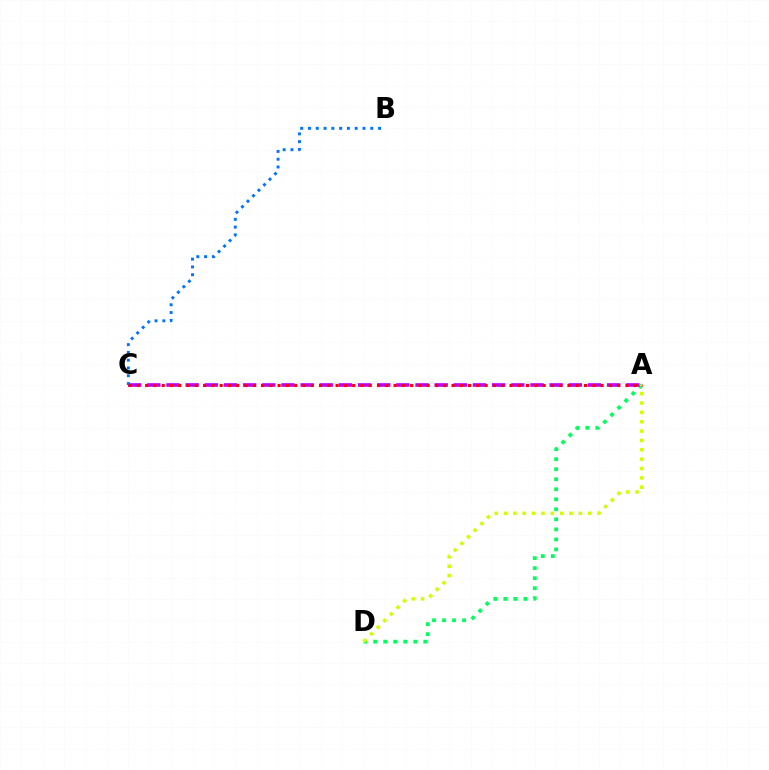{('A', 'D'): [{'color': '#00ff5c', 'line_style': 'dotted', 'thickness': 2.72}, {'color': '#d1ff00', 'line_style': 'dotted', 'thickness': 2.54}], ('A', 'C'): [{'color': '#b900ff', 'line_style': 'dashed', 'thickness': 2.6}, {'color': '#ff0000', 'line_style': 'dotted', 'thickness': 2.25}], ('B', 'C'): [{'color': '#0074ff', 'line_style': 'dotted', 'thickness': 2.12}]}